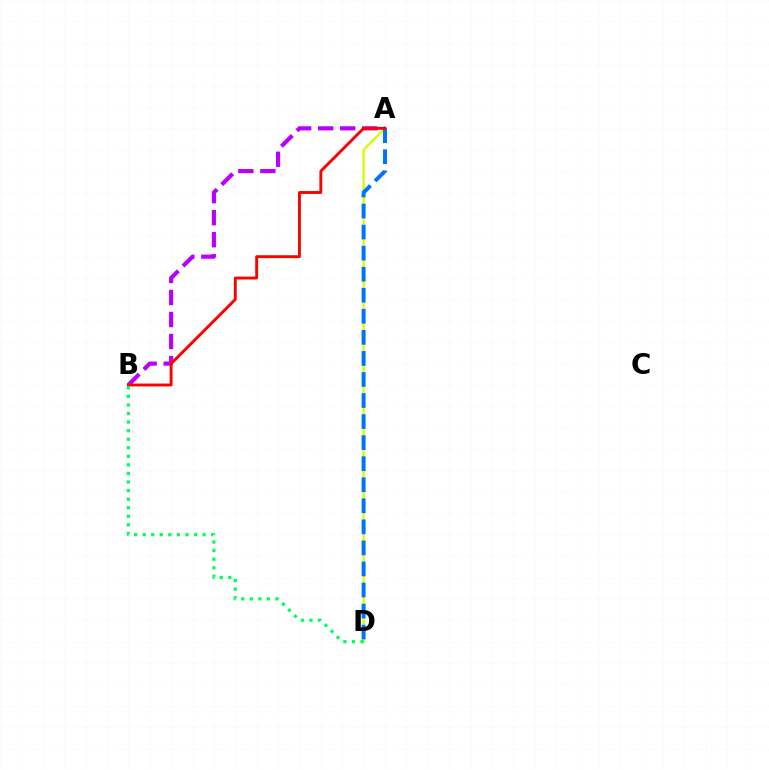{('A', 'B'): [{'color': '#b900ff', 'line_style': 'dashed', 'thickness': 2.99}, {'color': '#ff0000', 'line_style': 'solid', 'thickness': 2.08}], ('A', 'D'): [{'color': '#d1ff00', 'line_style': 'solid', 'thickness': 1.68}, {'color': '#0074ff', 'line_style': 'dashed', 'thickness': 2.86}], ('B', 'D'): [{'color': '#00ff5c', 'line_style': 'dotted', 'thickness': 2.33}]}